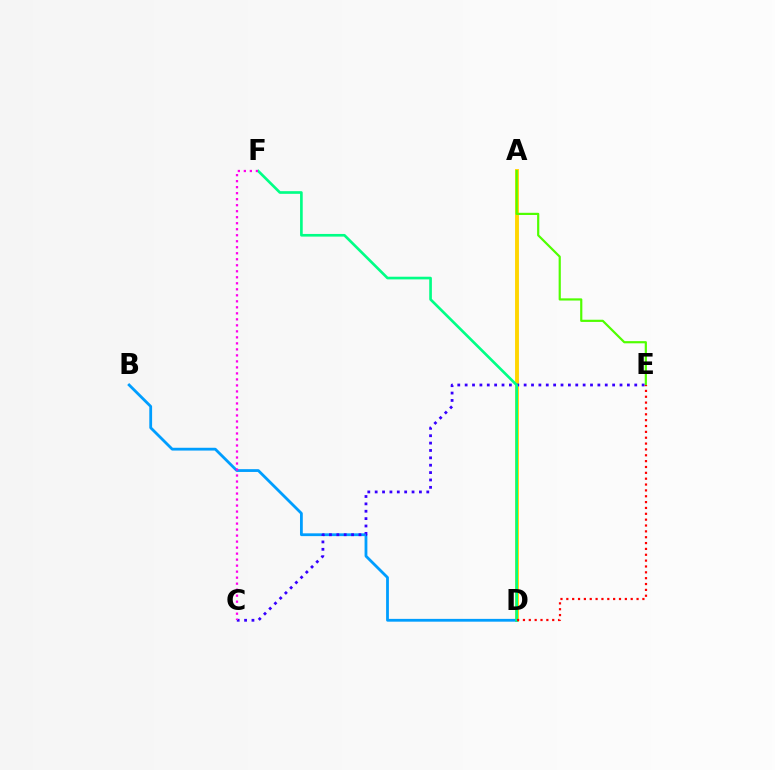{('A', 'D'): [{'color': '#ffd500', 'line_style': 'solid', 'thickness': 2.8}], ('B', 'D'): [{'color': '#009eff', 'line_style': 'solid', 'thickness': 2.01}], ('A', 'E'): [{'color': '#4fff00', 'line_style': 'solid', 'thickness': 1.58}], ('C', 'E'): [{'color': '#3700ff', 'line_style': 'dotted', 'thickness': 2.0}], ('D', 'F'): [{'color': '#00ff86', 'line_style': 'solid', 'thickness': 1.92}], ('D', 'E'): [{'color': '#ff0000', 'line_style': 'dotted', 'thickness': 1.59}], ('C', 'F'): [{'color': '#ff00ed', 'line_style': 'dotted', 'thickness': 1.63}]}